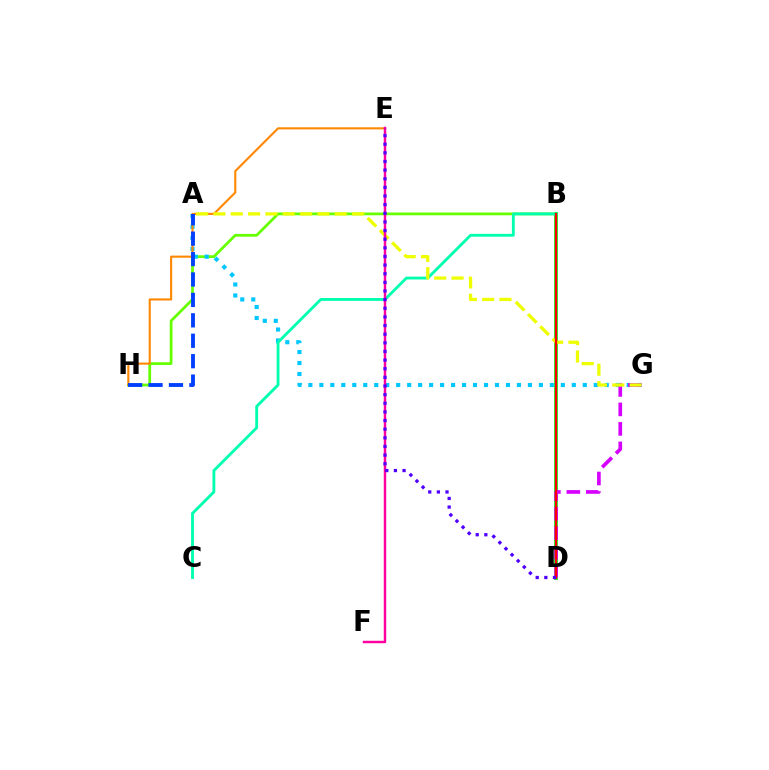{('B', 'H'): [{'color': '#66ff00', 'line_style': 'solid', 'thickness': 1.98}], ('A', 'G'): [{'color': '#00c7ff', 'line_style': 'dotted', 'thickness': 2.98}, {'color': '#eeff00', 'line_style': 'dashed', 'thickness': 2.35}], ('B', 'D'): [{'color': '#00ff27', 'line_style': 'solid', 'thickness': 2.69}, {'color': '#ff0000', 'line_style': 'solid', 'thickness': 1.62}], ('D', 'G'): [{'color': '#d600ff', 'line_style': 'dashed', 'thickness': 2.65}], ('E', 'H'): [{'color': '#ff8800', 'line_style': 'solid', 'thickness': 1.52}], ('B', 'C'): [{'color': '#00ffaf', 'line_style': 'solid', 'thickness': 2.05}], ('A', 'H'): [{'color': '#003fff', 'line_style': 'dashed', 'thickness': 2.77}], ('E', 'F'): [{'color': '#ff00a0', 'line_style': 'solid', 'thickness': 1.76}], ('D', 'E'): [{'color': '#4f00ff', 'line_style': 'dotted', 'thickness': 2.35}]}